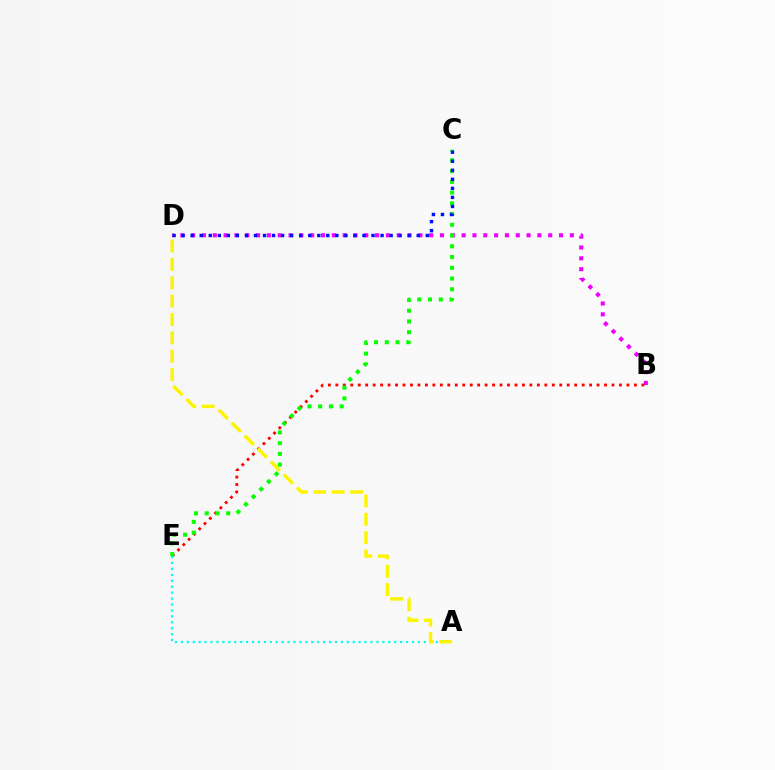{('B', 'D'): [{'color': '#ee00ff', 'line_style': 'dotted', 'thickness': 2.94}], ('B', 'E'): [{'color': '#ff0000', 'line_style': 'dotted', 'thickness': 2.03}], ('A', 'E'): [{'color': '#00fff6', 'line_style': 'dotted', 'thickness': 1.61}], ('C', 'E'): [{'color': '#08ff00', 'line_style': 'dotted', 'thickness': 2.92}], ('C', 'D'): [{'color': '#0010ff', 'line_style': 'dotted', 'thickness': 2.46}], ('A', 'D'): [{'color': '#fcf500', 'line_style': 'dashed', 'thickness': 2.5}]}